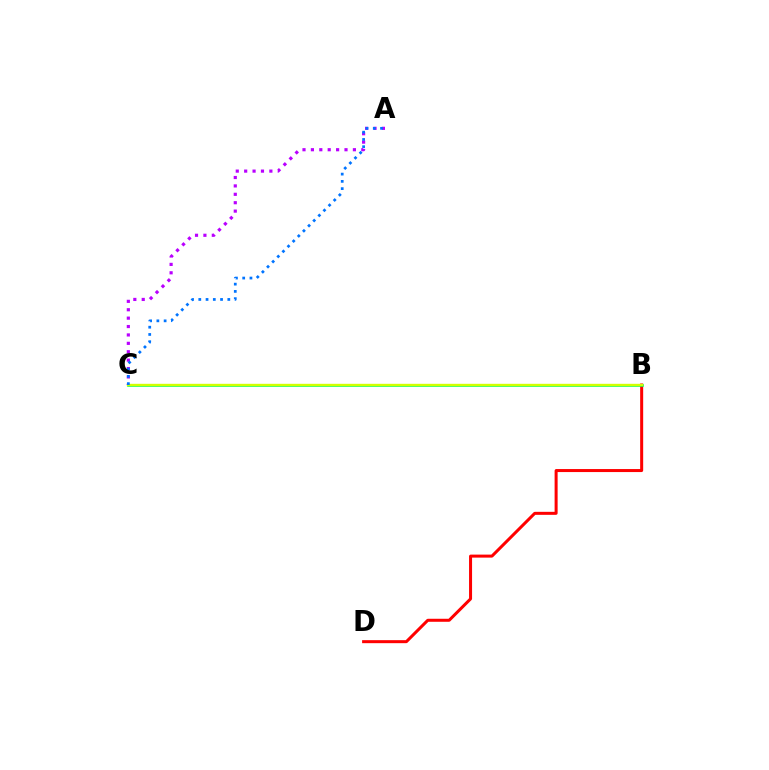{('B', 'D'): [{'color': '#ff0000', 'line_style': 'solid', 'thickness': 2.17}], ('B', 'C'): [{'color': '#00ff5c', 'line_style': 'solid', 'thickness': 1.86}, {'color': '#d1ff00', 'line_style': 'solid', 'thickness': 1.71}], ('A', 'C'): [{'color': '#b900ff', 'line_style': 'dotted', 'thickness': 2.28}, {'color': '#0074ff', 'line_style': 'dotted', 'thickness': 1.97}]}